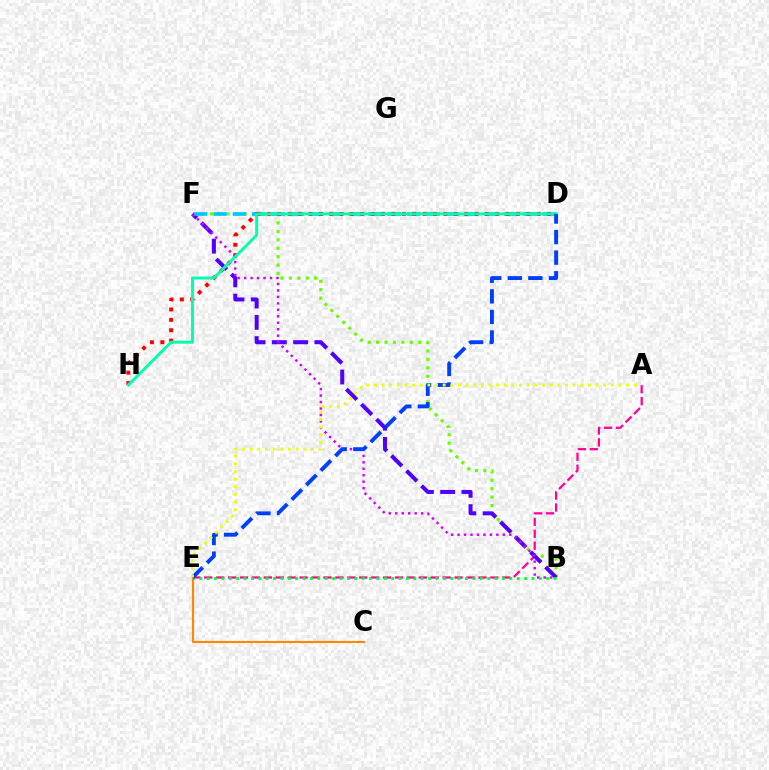{('B', 'F'): [{'color': '#66ff00', 'line_style': 'dotted', 'thickness': 2.29}, {'color': '#4f00ff', 'line_style': 'dashed', 'thickness': 2.89}, {'color': '#d600ff', 'line_style': 'dotted', 'thickness': 1.76}], ('A', 'E'): [{'color': '#ff00a0', 'line_style': 'dashed', 'thickness': 1.62}, {'color': '#eeff00', 'line_style': 'dotted', 'thickness': 2.08}], ('D', 'F'): [{'color': '#00c7ff', 'line_style': 'dashed', 'thickness': 2.63}], ('C', 'E'): [{'color': '#ff8800', 'line_style': 'solid', 'thickness': 1.54}], ('D', 'H'): [{'color': '#ff0000', 'line_style': 'dotted', 'thickness': 2.82}, {'color': '#00ffaf', 'line_style': 'solid', 'thickness': 2.11}], ('B', 'E'): [{'color': '#00ff27', 'line_style': 'dotted', 'thickness': 2.01}], ('D', 'E'): [{'color': '#003fff', 'line_style': 'dashed', 'thickness': 2.79}]}